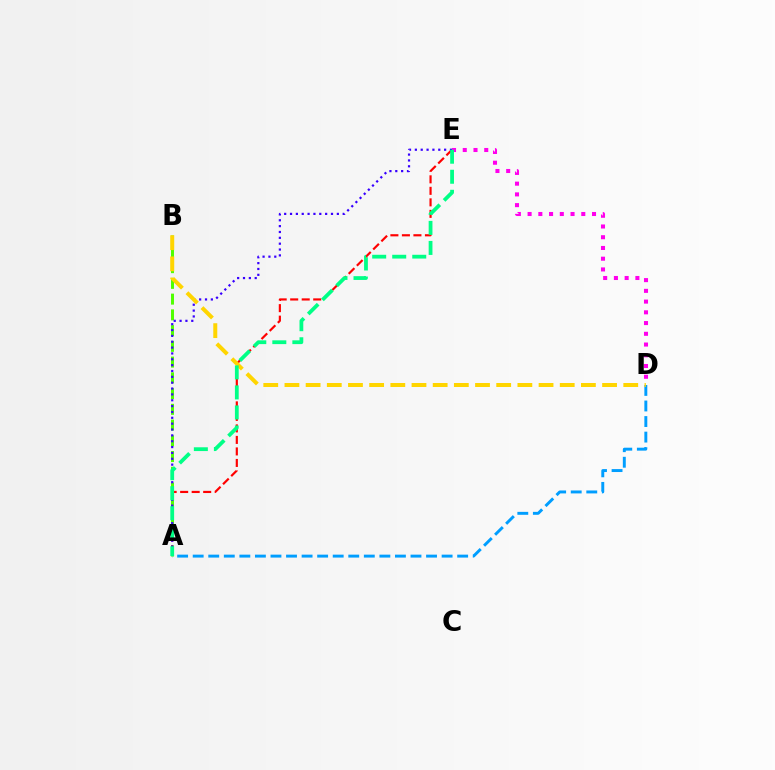{('A', 'E'): [{'color': '#ff0000', 'line_style': 'dashed', 'thickness': 1.56}, {'color': '#3700ff', 'line_style': 'dotted', 'thickness': 1.59}, {'color': '#00ff86', 'line_style': 'dashed', 'thickness': 2.72}], ('A', 'B'): [{'color': '#4fff00', 'line_style': 'dashed', 'thickness': 2.14}], ('A', 'D'): [{'color': '#009eff', 'line_style': 'dashed', 'thickness': 2.11}], ('D', 'E'): [{'color': '#ff00ed', 'line_style': 'dotted', 'thickness': 2.92}], ('B', 'D'): [{'color': '#ffd500', 'line_style': 'dashed', 'thickness': 2.88}]}